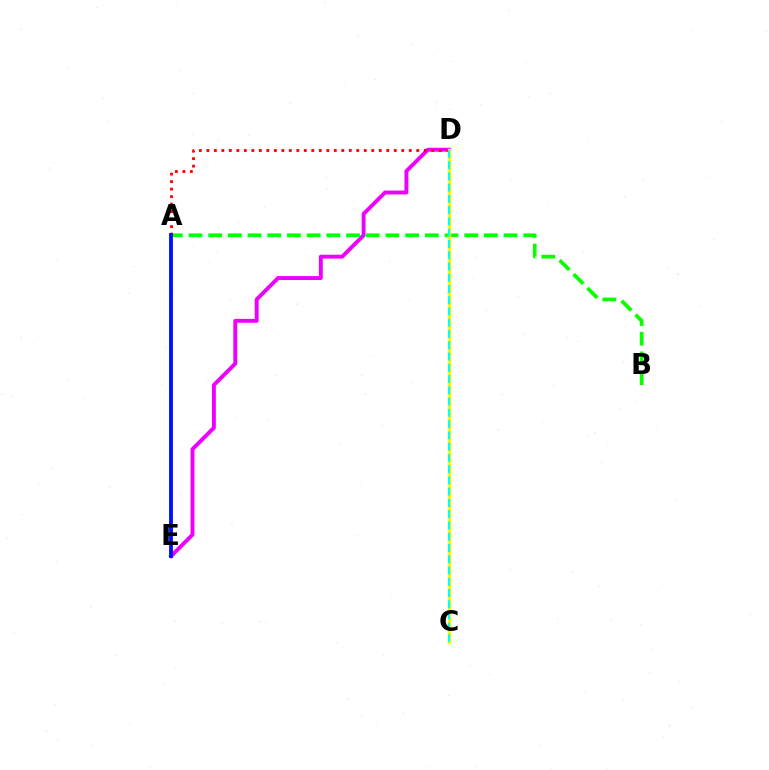{('D', 'E'): [{'color': '#ee00ff', 'line_style': 'solid', 'thickness': 2.82}], ('A', 'B'): [{'color': '#08ff00', 'line_style': 'dashed', 'thickness': 2.68}], ('A', 'D'): [{'color': '#ff0000', 'line_style': 'dotted', 'thickness': 2.04}], ('C', 'D'): [{'color': '#fcf500', 'line_style': 'solid', 'thickness': 2.48}, {'color': '#00fff6', 'line_style': 'dashed', 'thickness': 1.53}], ('A', 'E'): [{'color': '#0010ff', 'line_style': 'solid', 'thickness': 2.76}]}